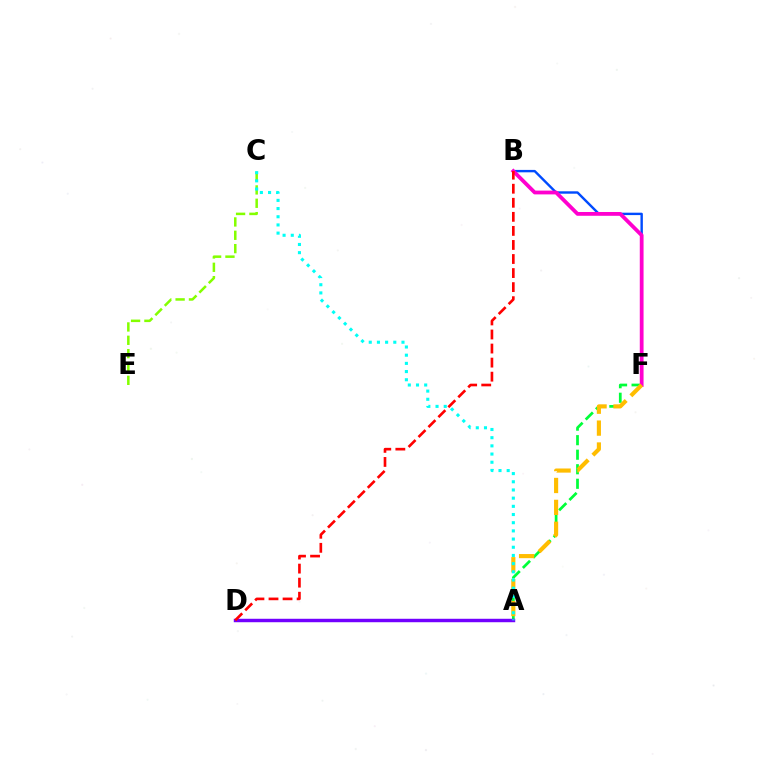{('A', 'F'): [{'color': '#00ff39', 'line_style': 'dashed', 'thickness': 1.97}, {'color': '#ffbd00', 'line_style': 'dashed', 'thickness': 2.98}], ('B', 'F'): [{'color': '#004bff', 'line_style': 'solid', 'thickness': 1.73}, {'color': '#ff00cf', 'line_style': 'solid', 'thickness': 2.73}], ('C', 'E'): [{'color': '#84ff00', 'line_style': 'dashed', 'thickness': 1.81}], ('A', 'D'): [{'color': '#7200ff', 'line_style': 'solid', 'thickness': 2.48}], ('A', 'C'): [{'color': '#00fff6', 'line_style': 'dotted', 'thickness': 2.22}], ('B', 'D'): [{'color': '#ff0000', 'line_style': 'dashed', 'thickness': 1.91}]}